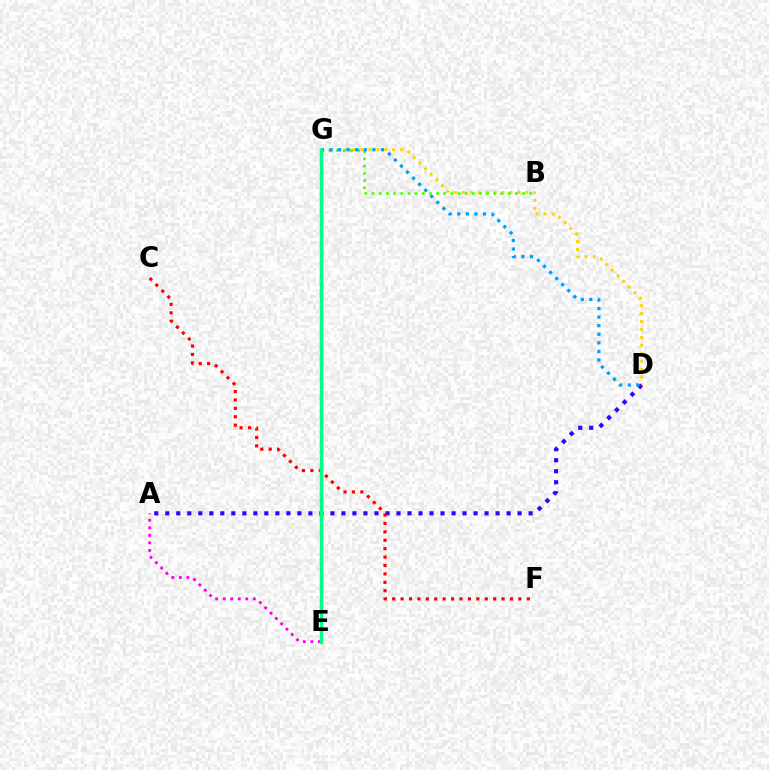{('D', 'G'): [{'color': '#ffd500', 'line_style': 'dotted', 'thickness': 2.16}, {'color': '#009eff', 'line_style': 'dotted', 'thickness': 2.33}], ('B', 'G'): [{'color': '#4fff00', 'line_style': 'dotted', 'thickness': 1.95}], ('A', 'E'): [{'color': '#ff00ed', 'line_style': 'dotted', 'thickness': 2.05}], ('A', 'D'): [{'color': '#3700ff', 'line_style': 'dotted', 'thickness': 2.99}], ('C', 'F'): [{'color': '#ff0000', 'line_style': 'dotted', 'thickness': 2.29}], ('E', 'G'): [{'color': '#00ff86', 'line_style': 'solid', 'thickness': 2.52}]}